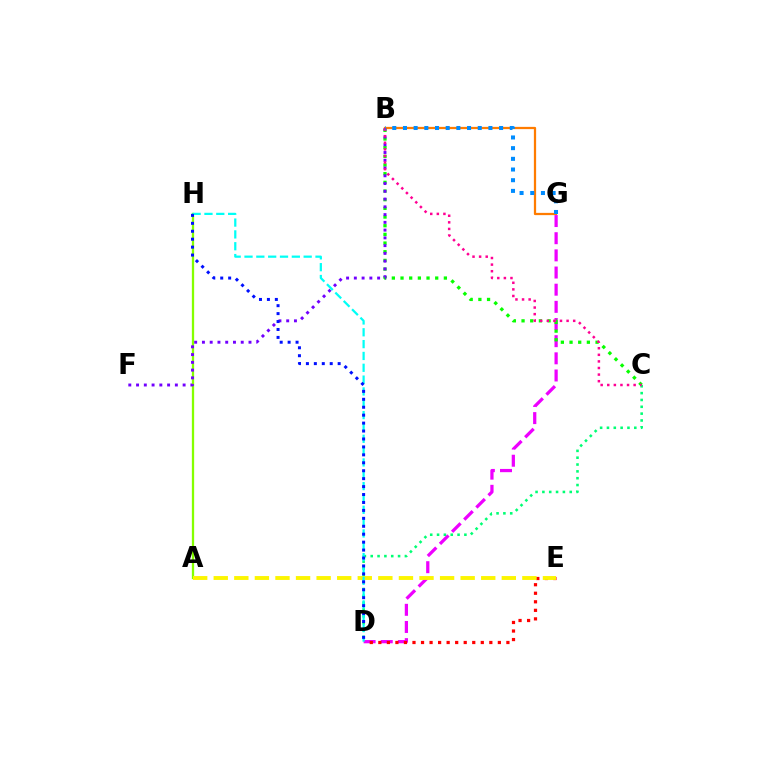{('B', 'G'): [{'color': '#ff7c00', 'line_style': 'solid', 'thickness': 1.62}, {'color': '#008cff', 'line_style': 'dotted', 'thickness': 2.9}], ('D', 'G'): [{'color': '#ee00ff', 'line_style': 'dashed', 'thickness': 2.33}], ('D', 'E'): [{'color': '#ff0000', 'line_style': 'dotted', 'thickness': 2.32}], ('A', 'H'): [{'color': '#84ff00', 'line_style': 'solid', 'thickness': 1.65}], ('B', 'C'): [{'color': '#08ff00', 'line_style': 'dotted', 'thickness': 2.36}, {'color': '#ff0094', 'line_style': 'dotted', 'thickness': 1.79}], ('B', 'F'): [{'color': '#7200ff', 'line_style': 'dotted', 'thickness': 2.11}], ('C', 'D'): [{'color': '#00ff74', 'line_style': 'dotted', 'thickness': 1.86}], ('A', 'E'): [{'color': '#fcf500', 'line_style': 'dashed', 'thickness': 2.8}], ('D', 'H'): [{'color': '#00fff6', 'line_style': 'dashed', 'thickness': 1.61}, {'color': '#0010ff', 'line_style': 'dotted', 'thickness': 2.16}]}